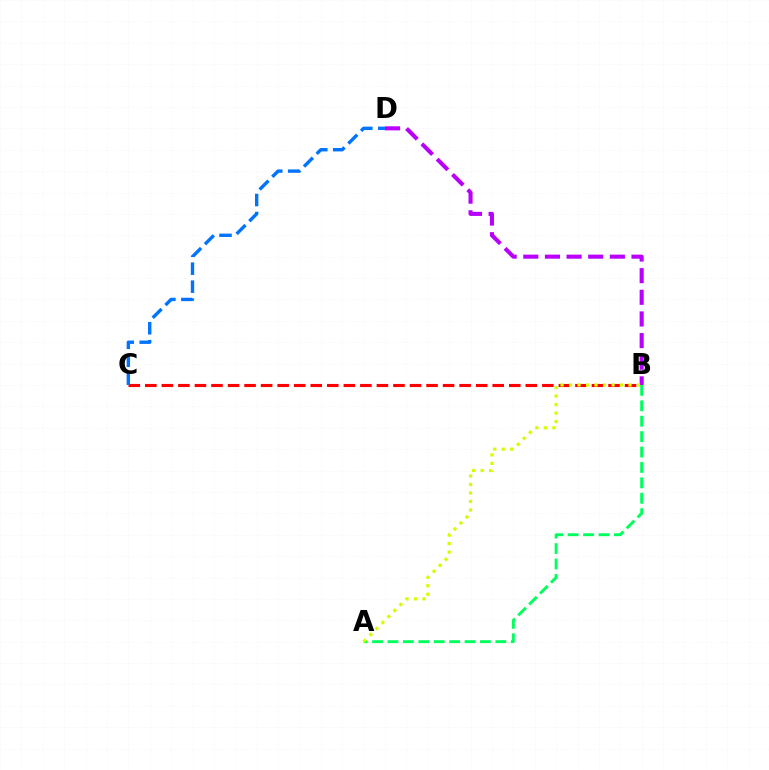{('B', 'C'): [{'color': '#ff0000', 'line_style': 'dashed', 'thickness': 2.25}], ('B', 'D'): [{'color': '#b900ff', 'line_style': 'dashed', 'thickness': 2.94}], ('A', 'B'): [{'color': '#00ff5c', 'line_style': 'dashed', 'thickness': 2.09}, {'color': '#d1ff00', 'line_style': 'dotted', 'thickness': 2.31}], ('C', 'D'): [{'color': '#0074ff', 'line_style': 'dashed', 'thickness': 2.44}]}